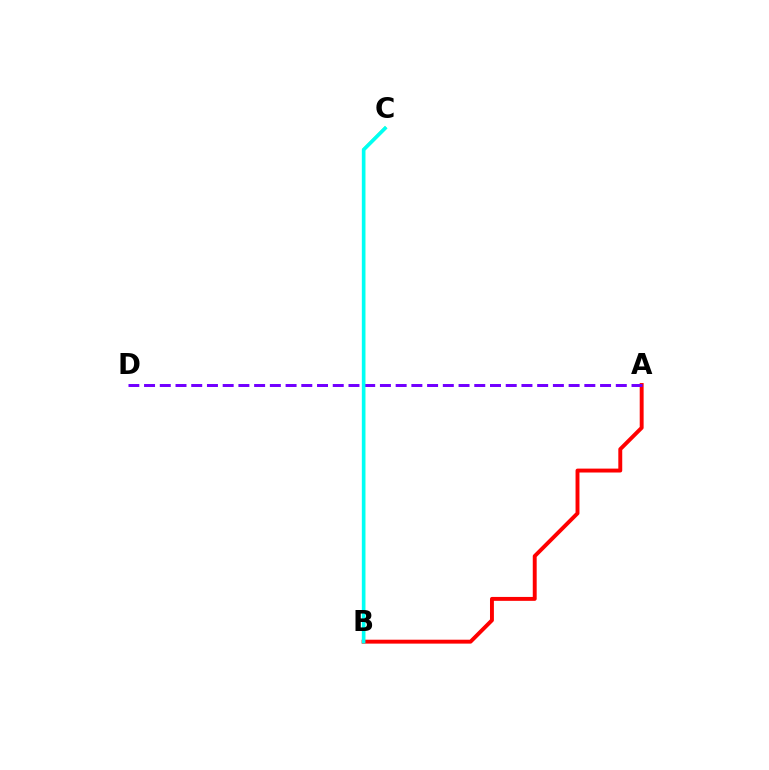{('B', 'C'): [{'color': '#84ff00', 'line_style': 'solid', 'thickness': 2.19}, {'color': '#00fff6', 'line_style': 'solid', 'thickness': 2.57}], ('A', 'B'): [{'color': '#ff0000', 'line_style': 'solid', 'thickness': 2.82}], ('A', 'D'): [{'color': '#7200ff', 'line_style': 'dashed', 'thickness': 2.14}]}